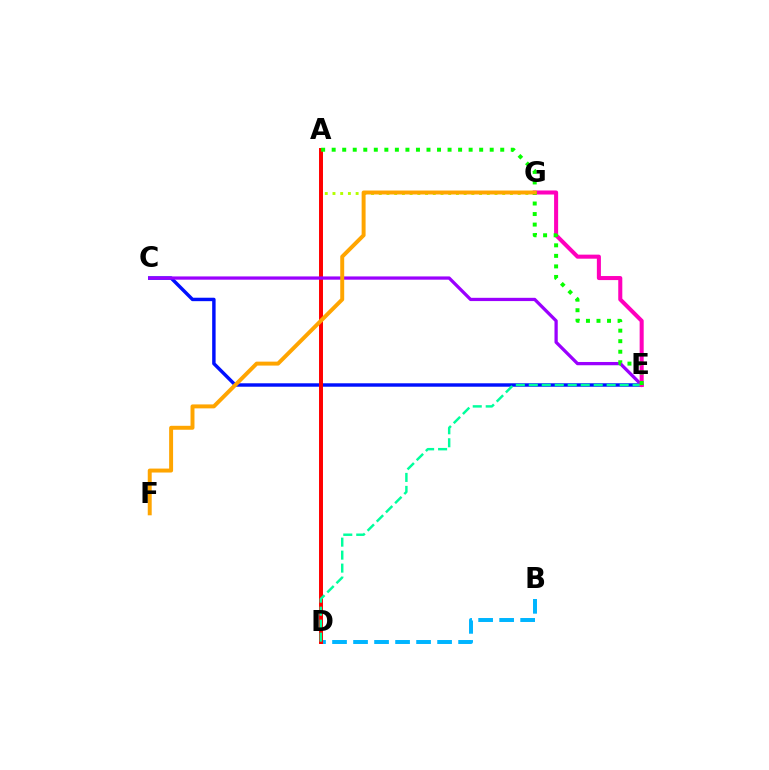{('C', 'E'): [{'color': '#0010ff', 'line_style': 'solid', 'thickness': 2.47}, {'color': '#9b00ff', 'line_style': 'solid', 'thickness': 2.35}], ('B', 'D'): [{'color': '#00b5ff', 'line_style': 'dashed', 'thickness': 2.85}], ('A', 'G'): [{'color': '#b3ff00', 'line_style': 'dotted', 'thickness': 2.1}], ('A', 'D'): [{'color': '#ff0000', 'line_style': 'solid', 'thickness': 2.85}], ('D', 'E'): [{'color': '#00ff9d', 'line_style': 'dashed', 'thickness': 1.76}], ('E', 'G'): [{'color': '#ff00bd', 'line_style': 'solid', 'thickness': 2.92}], ('A', 'E'): [{'color': '#08ff00', 'line_style': 'dotted', 'thickness': 2.86}], ('F', 'G'): [{'color': '#ffa500', 'line_style': 'solid', 'thickness': 2.85}]}